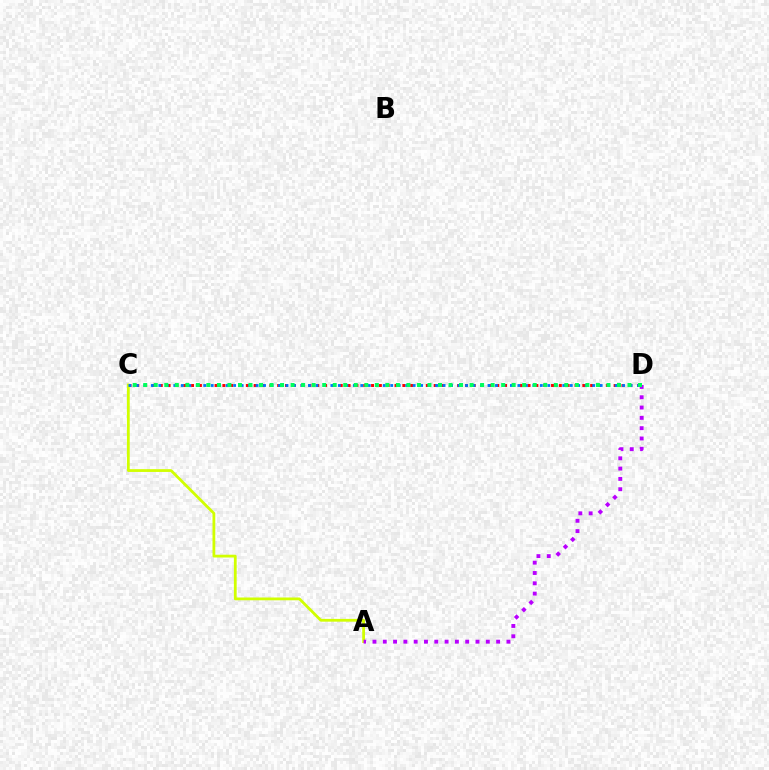{('C', 'D'): [{'color': '#ff0000', 'line_style': 'dotted', 'thickness': 2.13}, {'color': '#0074ff', 'line_style': 'dotted', 'thickness': 2.03}, {'color': '#00ff5c', 'line_style': 'dotted', 'thickness': 2.86}], ('A', 'C'): [{'color': '#d1ff00', 'line_style': 'solid', 'thickness': 2.0}], ('A', 'D'): [{'color': '#b900ff', 'line_style': 'dotted', 'thickness': 2.8}]}